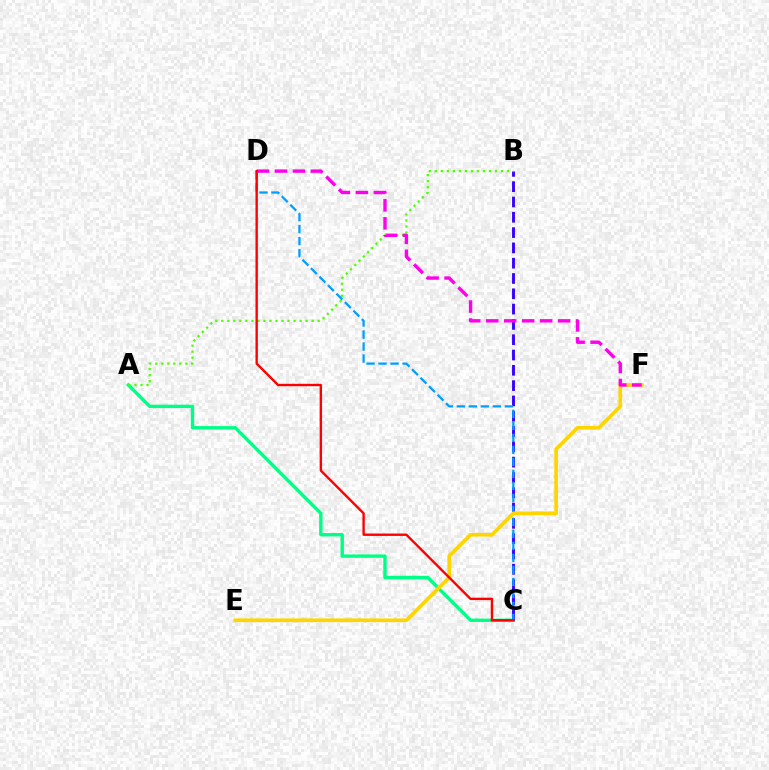{('A', 'C'): [{'color': '#00ff86', 'line_style': 'solid', 'thickness': 2.44}], ('B', 'C'): [{'color': '#3700ff', 'line_style': 'dashed', 'thickness': 2.08}], ('A', 'B'): [{'color': '#4fff00', 'line_style': 'dotted', 'thickness': 1.64}], ('C', 'D'): [{'color': '#009eff', 'line_style': 'dashed', 'thickness': 1.63}, {'color': '#ff0000', 'line_style': 'solid', 'thickness': 1.71}], ('E', 'F'): [{'color': '#ffd500', 'line_style': 'solid', 'thickness': 2.65}], ('D', 'F'): [{'color': '#ff00ed', 'line_style': 'dashed', 'thickness': 2.44}]}